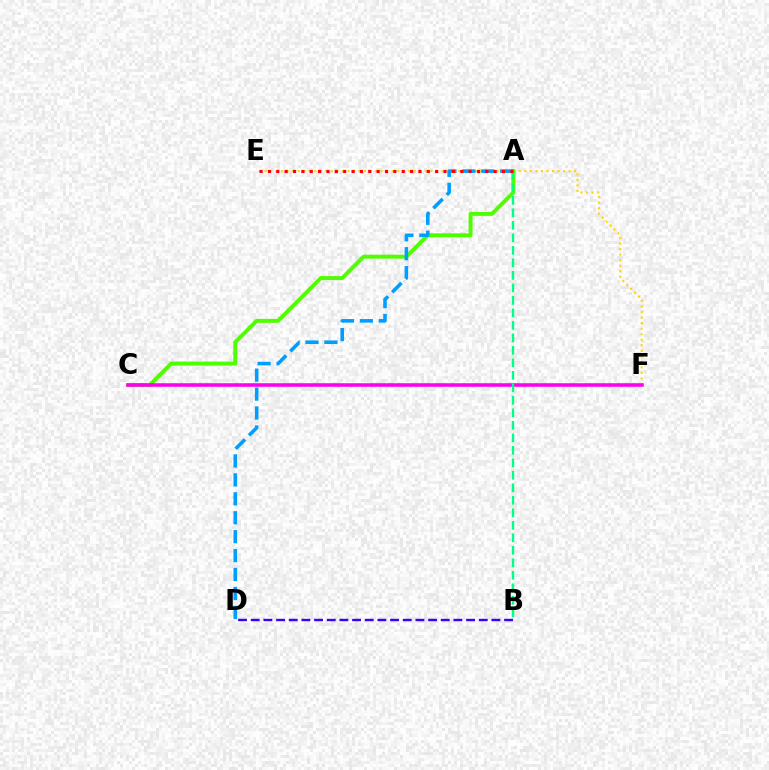{('E', 'F'): [{'color': '#ffd500', 'line_style': 'dotted', 'thickness': 1.5}], ('A', 'C'): [{'color': '#4fff00', 'line_style': 'solid', 'thickness': 2.84}], ('C', 'F'): [{'color': '#ff00ed', 'line_style': 'solid', 'thickness': 2.57}], ('B', 'D'): [{'color': '#3700ff', 'line_style': 'dashed', 'thickness': 1.72}], ('A', 'D'): [{'color': '#009eff', 'line_style': 'dashed', 'thickness': 2.57}], ('A', 'B'): [{'color': '#00ff86', 'line_style': 'dashed', 'thickness': 1.7}], ('A', 'E'): [{'color': '#ff0000', 'line_style': 'dotted', 'thickness': 2.27}]}